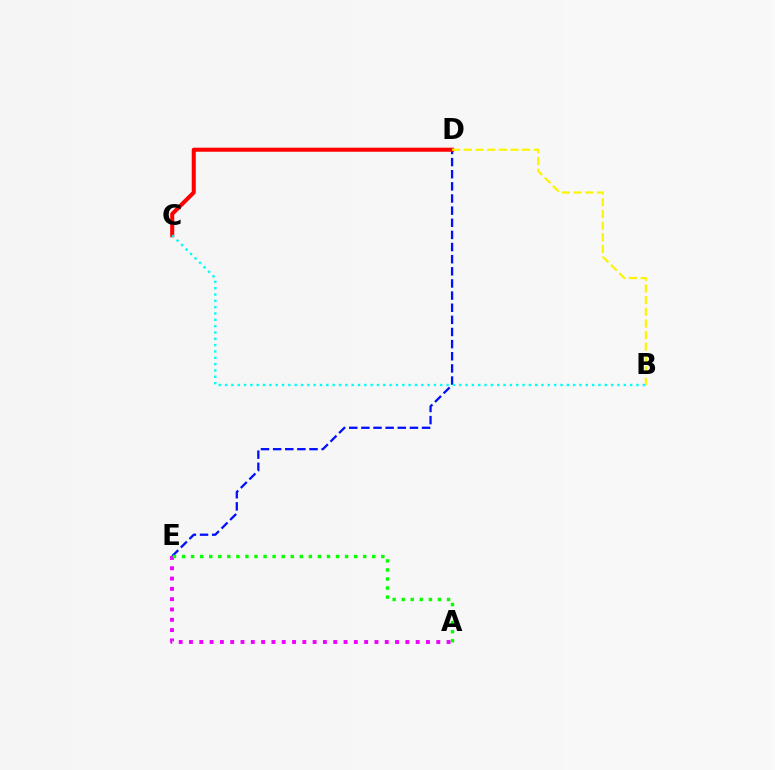{('D', 'E'): [{'color': '#0010ff', 'line_style': 'dashed', 'thickness': 1.65}], ('A', 'E'): [{'color': '#ee00ff', 'line_style': 'dotted', 'thickness': 2.8}, {'color': '#08ff00', 'line_style': 'dotted', 'thickness': 2.46}], ('C', 'D'): [{'color': '#ff0000', 'line_style': 'solid', 'thickness': 2.91}], ('B', 'D'): [{'color': '#fcf500', 'line_style': 'dashed', 'thickness': 1.58}], ('B', 'C'): [{'color': '#00fff6', 'line_style': 'dotted', 'thickness': 1.72}]}